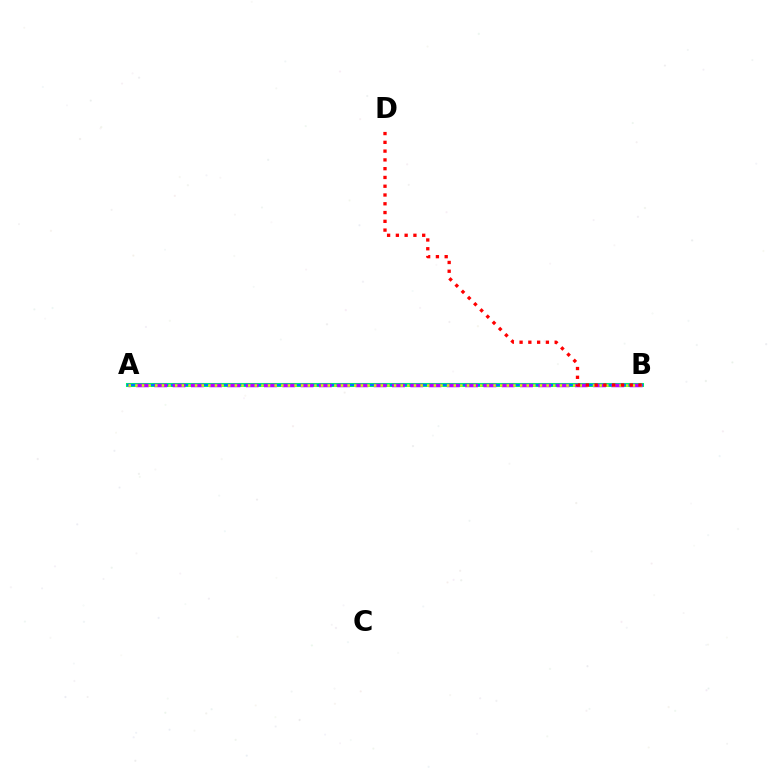{('A', 'B'): [{'color': '#00ff5c', 'line_style': 'solid', 'thickness': 2.92}, {'color': '#0074ff', 'line_style': 'solid', 'thickness': 1.74}, {'color': '#b900ff', 'line_style': 'dashed', 'thickness': 2.48}, {'color': '#d1ff00', 'line_style': 'dotted', 'thickness': 1.8}], ('B', 'D'): [{'color': '#ff0000', 'line_style': 'dotted', 'thickness': 2.38}]}